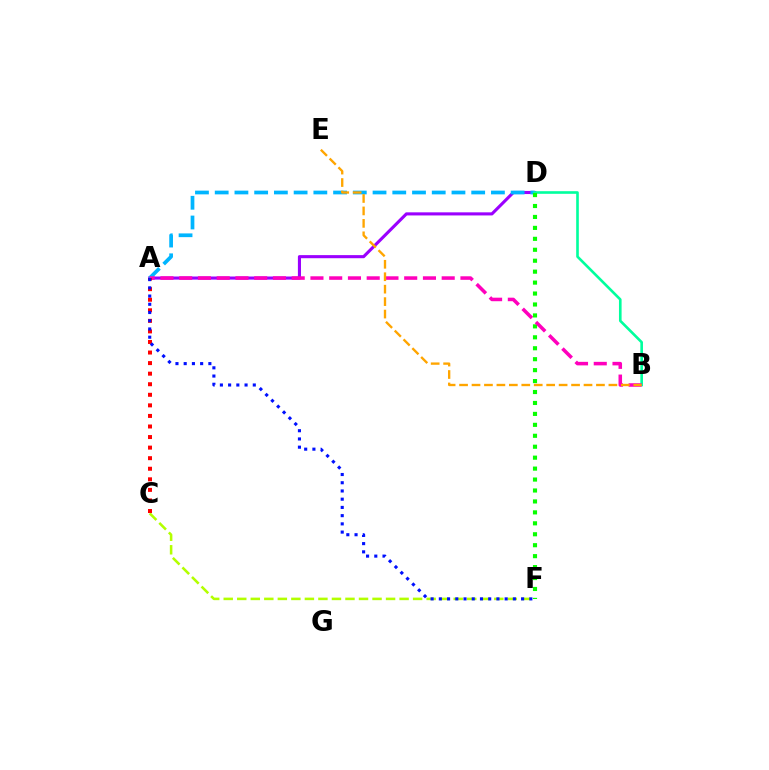{('A', 'D'): [{'color': '#9b00ff', 'line_style': 'solid', 'thickness': 2.23}, {'color': '#00b5ff', 'line_style': 'dashed', 'thickness': 2.68}], ('B', 'D'): [{'color': '#00ff9d', 'line_style': 'solid', 'thickness': 1.89}], ('C', 'F'): [{'color': '#b3ff00', 'line_style': 'dashed', 'thickness': 1.84}], ('D', 'F'): [{'color': '#08ff00', 'line_style': 'dotted', 'thickness': 2.97}], ('A', 'B'): [{'color': '#ff00bd', 'line_style': 'dashed', 'thickness': 2.55}], ('A', 'C'): [{'color': '#ff0000', 'line_style': 'dotted', 'thickness': 2.87}], ('B', 'E'): [{'color': '#ffa500', 'line_style': 'dashed', 'thickness': 1.69}], ('A', 'F'): [{'color': '#0010ff', 'line_style': 'dotted', 'thickness': 2.24}]}